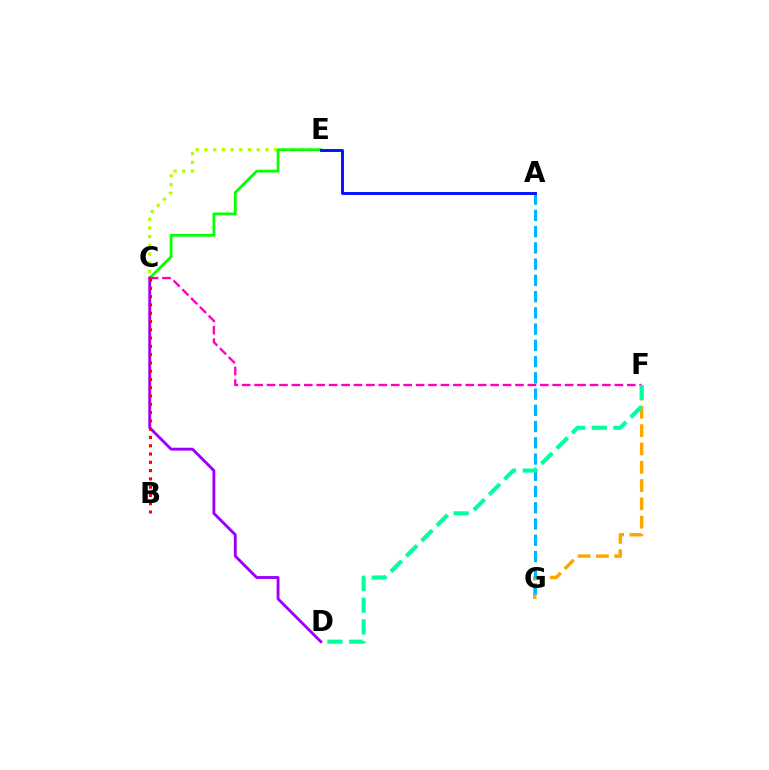{('C', 'E'): [{'color': '#b3ff00', 'line_style': 'dotted', 'thickness': 2.37}, {'color': '#08ff00', 'line_style': 'solid', 'thickness': 1.98}], ('F', 'G'): [{'color': '#ffa500', 'line_style': 'dashed', 'thickness': 2.49}], ('C', 'D'): [{'color': '#9b00ff', 'line_style': 'solid', 'thickness': 2.06}], ('A', 'G'): [{'color': '#00b5ff', 'line_style': 'dashed', 'thickness': 2.21}], ('C', 'F'): [{'color': '#ff00bd', 'line_style': 'dashed', 'thickness': 1.69}], ('A', 'E'): [{'color': '#0010ff', 'line_style': 'solid', 'thickness': 2.08}], ('D', 'F'): [{'color': '#00ff9d', 'line_style': 'dashed', 'thickness': 2.95}], ('B', 'C'): [{'color': '#ff0000', 'line_style': 'dotted', 'thickness': 2.25}]}